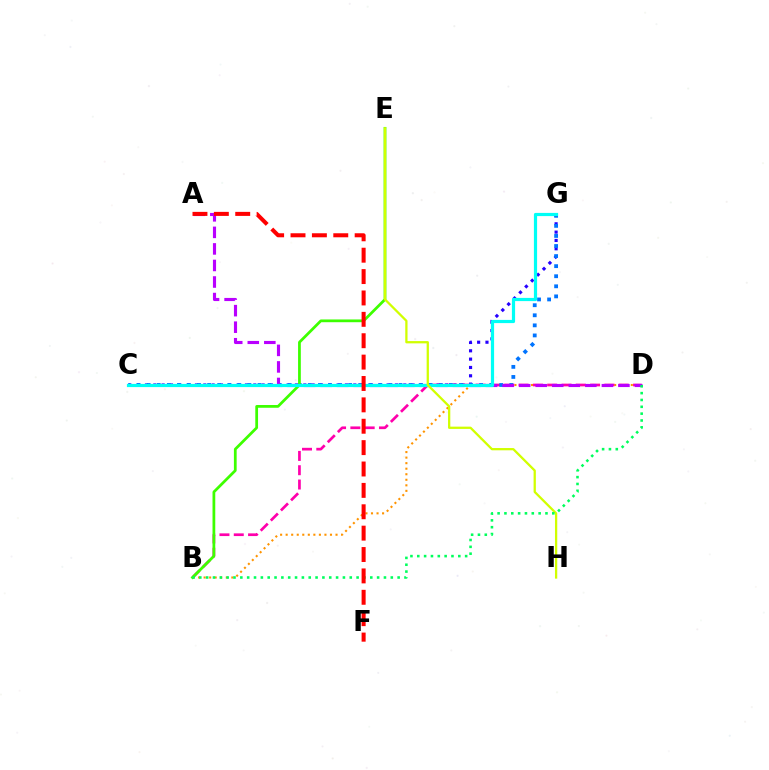{('C', 'G'): [{'color': '#2500ff', 'line_style': 'dotted', 'thickness': 2.26}, {'color': '#0074ff', 'line_style': 'dotted', 'thickness': 2.74}, {'color': '#00fff6', 'line_style': 'solid', 'thickness': 2.3}], ('B', 'D'): [{'color': '#ff9400', 'line_style': 'dotted', 'thickness': 1.51}, {'color': '#ff00ac', 'line_style': 'dashed', 'thickness': 1.94}, {'color': '#00ff5c', 'line_style': 'dotted', 'thickness': 1.86}], ('A', 'D'): [{'color': '#b900ff', 'line_style': 'dashed', 'thickness': 2.25}], ('B', 'E'): [{'color': '#3dff00', 'line_style': 'solid', 'thickness': 1.98}], ('E', 'H'): [{'color': '#d1ff00', 'line_style': 'solid', 'thickness': 1.64}], ('A', 'F'): [{'color': '#ff0000', 'line_style': 'dashed', 'thickness': 2.9}]}